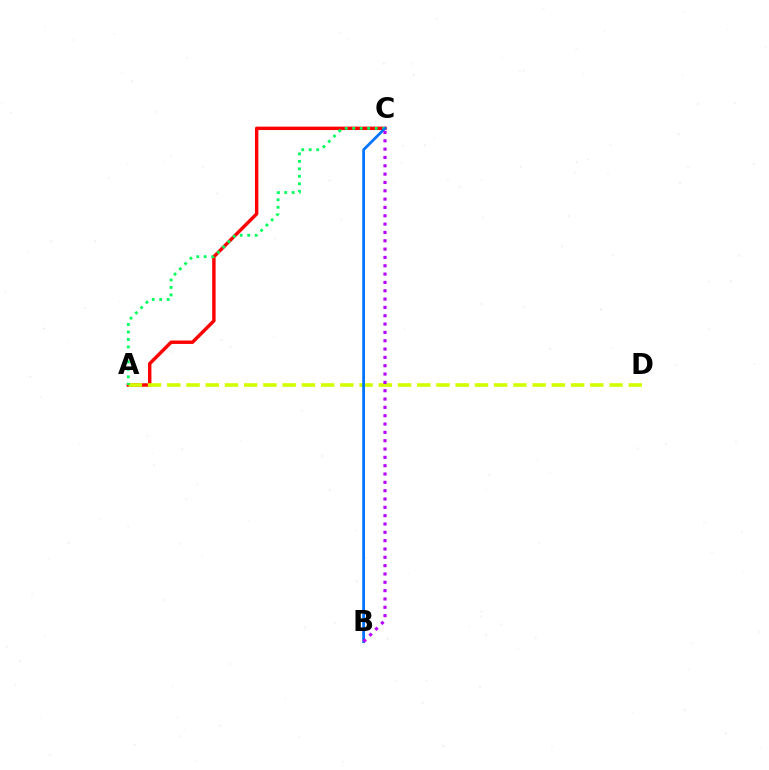{('A', 'C'): [{'color': '#ff0000', 'line_style': 'solid', 'thickness': 2.46}, {'color': '#00ff5c', 'line_style': 'dotted', 'thickness': 2.03}], ('A', 'D'): [{'color': '#d1ff00', 'line_style': 'dashed', 'thickness': 2.61}], ('B', 'C'): [{'color': '#0074ff', 'line_style': 'solid', 'thickness': 1.99}, {'color': '#b900ff', 'line_style': 'dotted', 'thickness': 2.26}]}